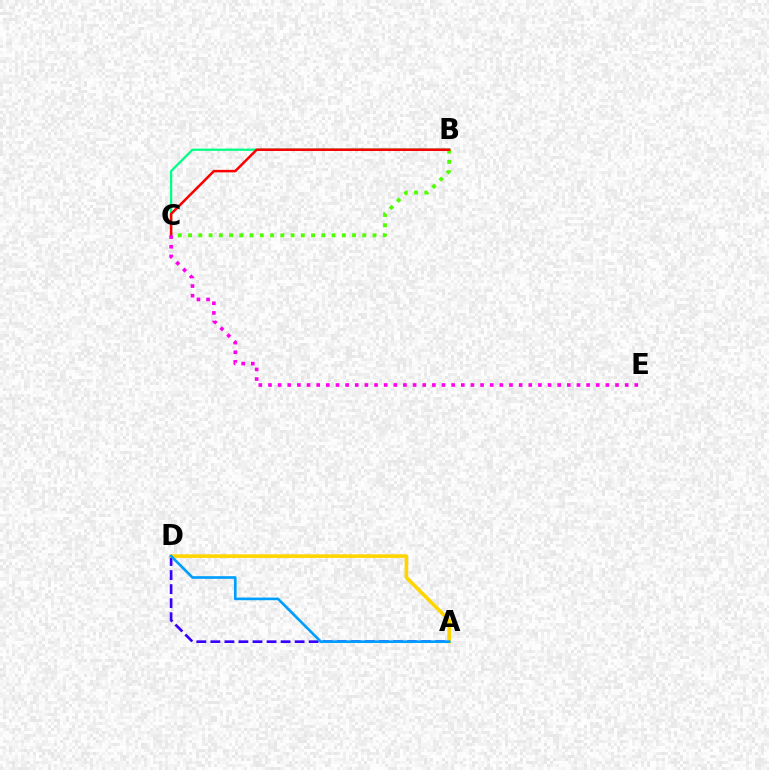{('B', 'C'): [{'color': '#00ff86', 'line_style': 'solid', 'thickness': 1.62}, {'color': '#4fff00', 'line_style': 'dotted', 'thickness': 2.78}, {'color': '#ff0000', 'line_style': 'solid', 'thickness': 1.81}], ('A', 'D'): [{'color': '#3700ff', 'line_style': 'dashed', 'thickness': 1.91}, {'color': '#ffd500', 'line_style': 'solid', 'thickness': 2.6}, {'color': '#009eff', 'line_style': 'solid', 'thickness': 1.92}], ('C', 'E'): [{'color': '#ff00ed', 'line_style': 'dotted', 'thickness': 2.62}]}